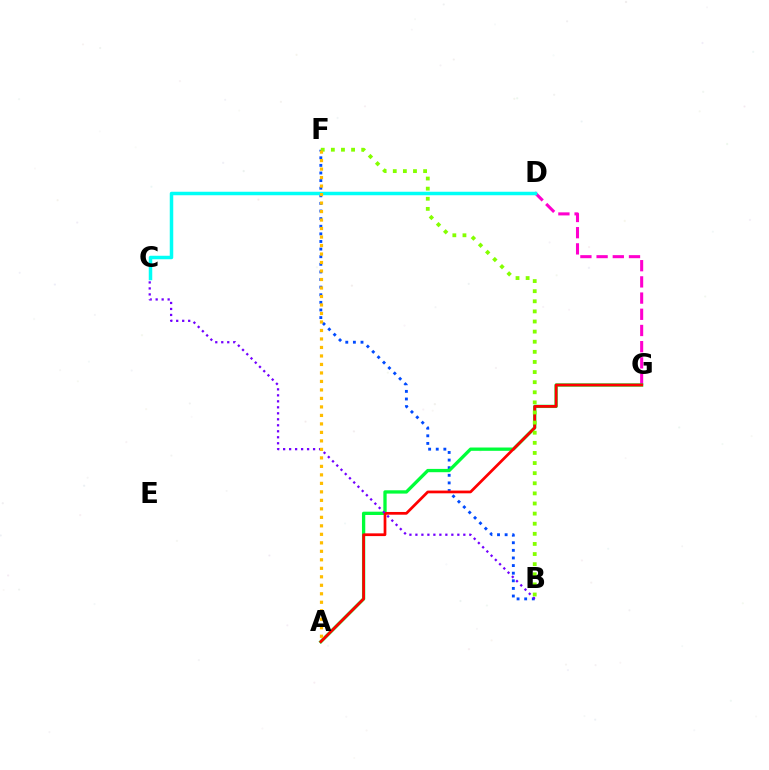{('D', 'G'): [{'color': '#ff00cf', 'line_style': 'dashed', 'thickness': 2.2}], ('B', 'F'): [{'color': '#004bff', 'line_style': 'dotted', 'thickness': 2.07}, {'color': '#84ff00', 'line_style': 'dotted', 'thickness': 2.75}], ('A', 'G'): [{'color': '#00ff39', 'line_style': 'solid', 'thickness': 2.38}, {'color': '#ff0000', 'line_style': 'solid', 'thickness': 1.97}], ('C', 'D'): [{'color': '#00fff6', 'line_style': 'solid', 'thickness': 2.52}], ('B', 'C'): [{'color': '#7200ff', 'line_style': 'dotted', 'thickness': 1.63}], ('A', 'F'): [{'color': '#ffbd00', 'line_style': 'dotted', 'thickness': 2.31}]}